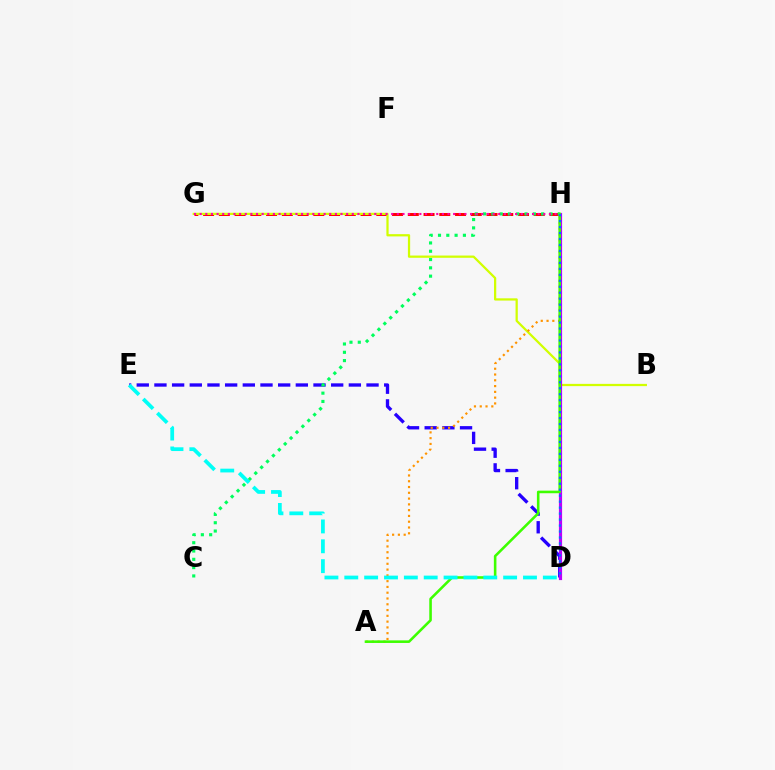{('D', 'E'): [{'color': '#2500ff', 'line_style': 'dashed', 'thickness': 2.4}, {'color': '#00fff6', 'line_style': 'dashed', 'thickness': 2.7}], ('G', 'H'): [{'color': '#ff0000', 'line_style': 'dashed', 'thickness': 2.14}, {'color': '#ff00ac', 'line_style': 'dotted', 'thickness': 1.53}], ('B', 'G'): [{'color': '#d1ff00', 'line_style': 'solid', 'thickness': 1.62}], ('C', 'H'): [{'color': '#00ff5c', 'line_style': 'dotted', 'thickness': 2.26}], ('A', 'H'): [{'color': '#ff9400', 'line_style': 'dotted', 'thickness': 1.57}, {'color': '#3dff00', 'line_style': 'solid', 'thickness': 1.85}], ('D', 'H'): [{'color': '#b900ff', 'line_style': 'solid', 'thickness': 2.29}, {'color': '#0074ff', 'line_style': 'dotted', 'thickness': 1.62}]}